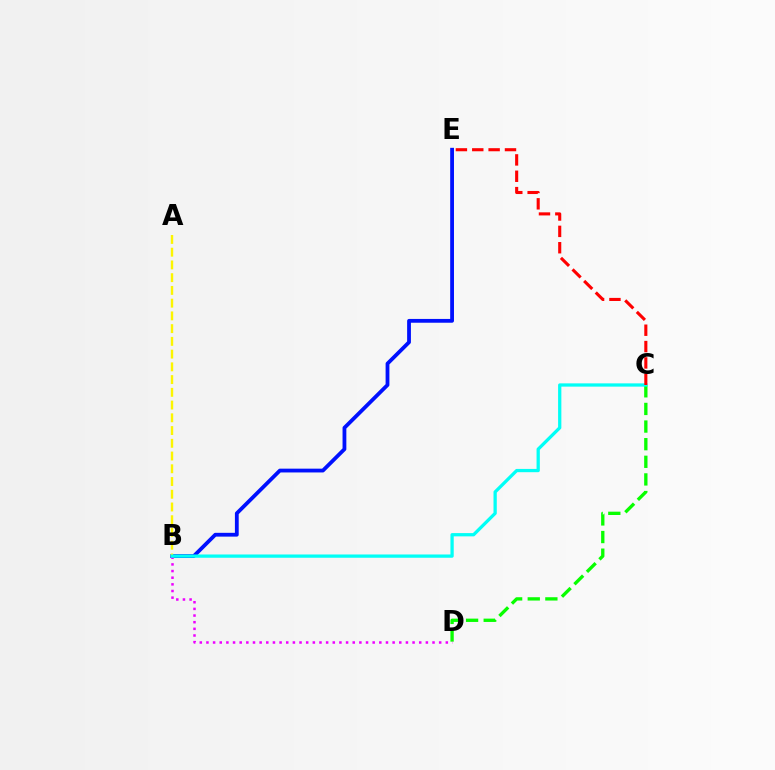{('B', 'E'): [{'color': '#0010ff', 'line_style': 'solid', 'thickness': 2.73}], ('A', 'B'): [{'color': '#fcf500', 'line_style': 'dashed', 'thickness': 1.73}], ('C', 'D'): [{'color': '#08ff00', 'line_style': 'dashed', 'thickness': 2.39}], ('B', 'D'): [{'color': '#ee00ff', 'line_style': 'dotted', 'thickness': 1.81}], ('B', 'C'): [{'color': '#00fff6', 'line_style': 'solid', 'thickness': 2.35}], ('C', 'E'): [{'color': '#ff0000', 'line_style': 'dashed', 'thickness': 2.22}]}